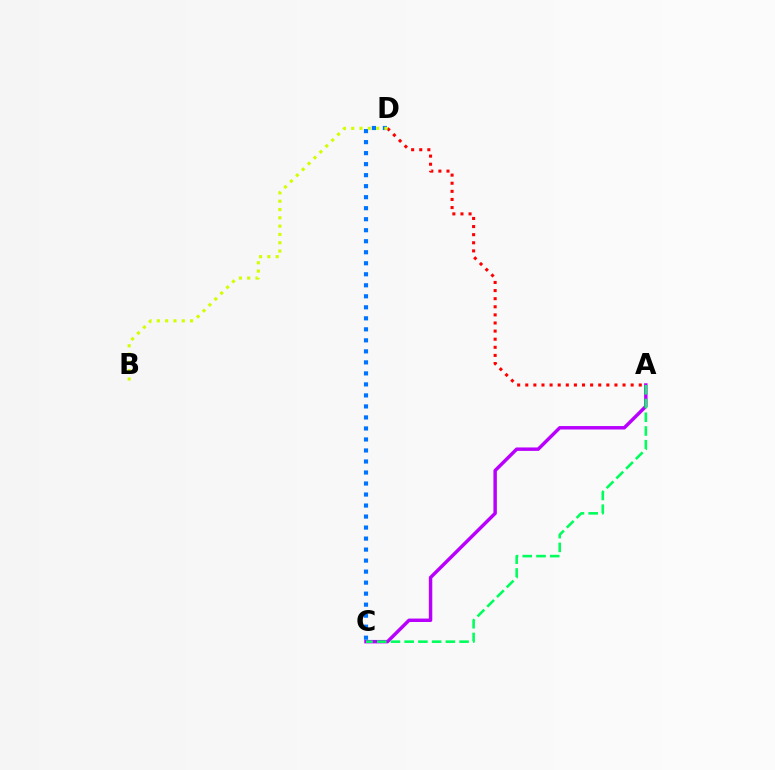{('A', 'C'): [{'color': '#b900ff', 'line_style': 'solid', 'thickness': 2.48}, {'color': '#00ff5c', 'line_style': 'dashed', 'thickness': 1.87}], ('A', 'D'): [{'color': '#ff0000', 'line_style': 'dotted', 'thickness': 2.2}], ('C', 'D'): [{'color': '#0074ff', 'line_style': 'dotted', 'thickness': 2.99}], ('B', 'D'): [{'color': '#d1ff00', 'line_style': 'dotted', 'thickness': 2.26}]}